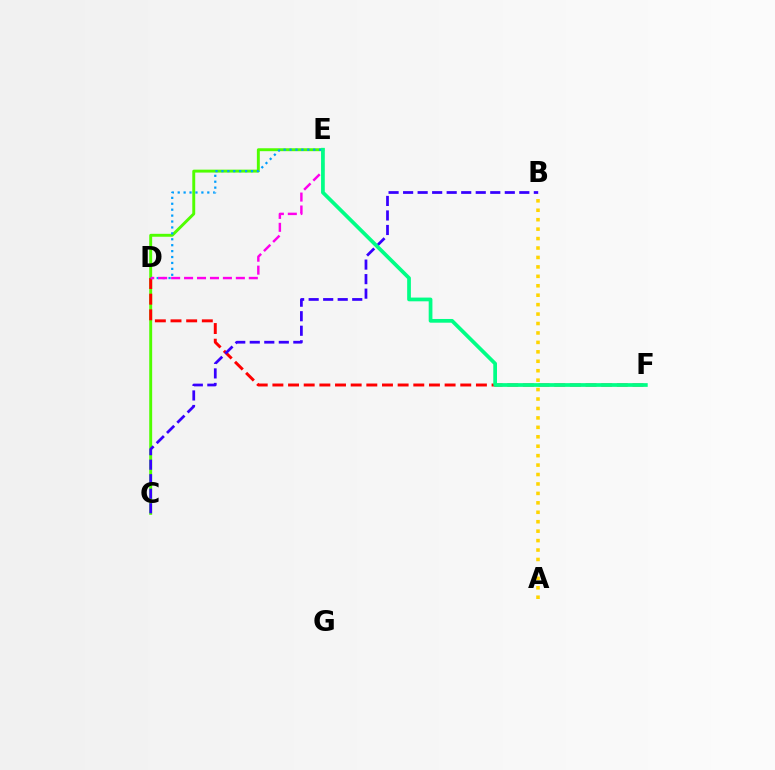{('C', 'E'): [{'color': '#4fff00', 'line_style': 'solid', 'thickness': 2.11}], ('A', 'B'): [{'color': '#ffd500', 'line_style': 'dotted', 'thickness': 2.56}], ('D', 'F'): [{'color': '#ff0000', 'line_style': 'dashed', 'thickness': 2.13}], ('D', 'E'): [{'color': '#009eff', 'line_style': 'dotted', 'thickness': 1.61}, {'color': '#ff00ed', 'line_style': 'dashed', 'thickness': 1.76}], ('B', 'C'): [{'color': '#3700ff', 'line_style': 'dashed', 'thickness': 1.97}], ('E', 'F'): [{'color': '#00ff86', 'line_style': 'solid', 'thickness': 2.68}]}